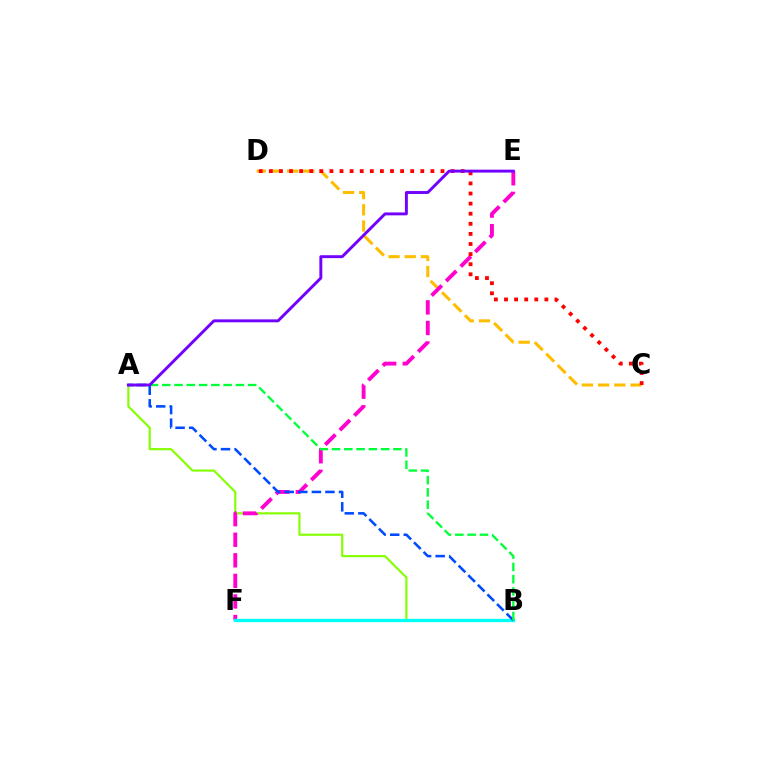{('C', 'D'): [{'color': '#ffbd00', 'line_style': 'dashed', 'thickness': 2.2}, {'color': '#ff0000', 'line_style': 'dotted', 'thickness': 2.74}], ('A', 'B'): [{'color': '#84ff00', 'line_style': 'solid', 'thickness': 1.54}, {'color': '#004bff', 'line_style': 'dashed', 'thickness': 1.84}, {'color': '#00ff39', 'line_style': 'dashed', 'thickness': 1.67}], ('E', 'F'): [{'color': '#ff00cf', 'line_style': 'dashed', 'thickness': 2.79}], ('B', 'F'): [{'color': '#00fff6', 'line_style': 'solid', 'thickness': 2.39}], ('A', 'E'): [{'color': '#7200ff', 'line_style': 'solid', 'thickness': 2.1}]}